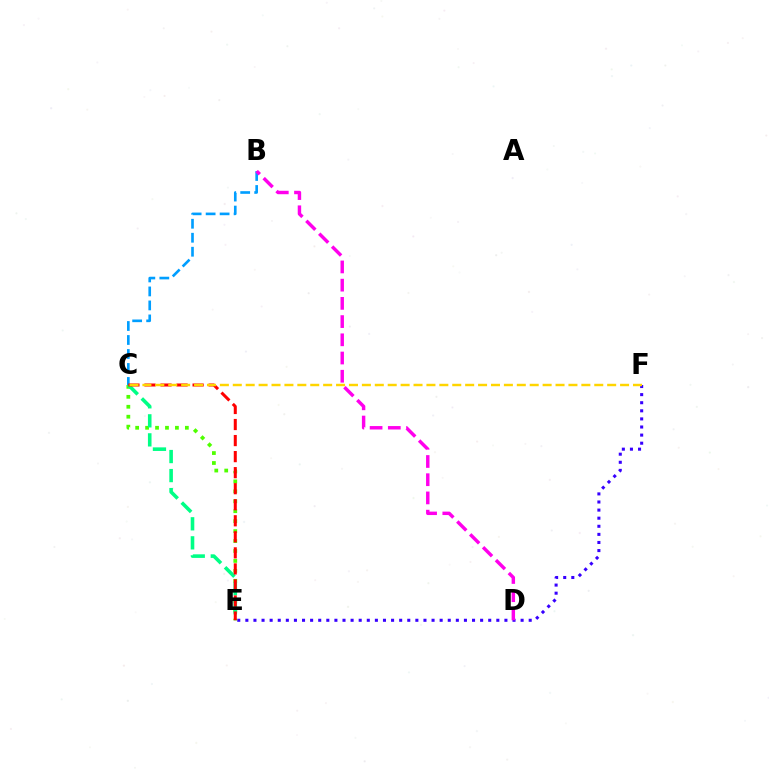{('E', 'F'): [{'color': '#3700ff', 'line_style': 'dotted', 'thickness': 2.2}], ('B', 'C'): [{'color': '#009eff', 'line_style': 'dashed', 'thickness': 1.9}], ('C', 'E'): [{'color': '#4fff00', 'line_style': 'dotted', 'thickness': 2.7}, {'color': '#00ff86', 'line_style': 'dashed', 'thickness': 2.59}, {'color': '#ff0000', 'line_style': 'dashed', 'thickness': 2.18}], ('B', 'D'): [{'color': '#ff00ed', 'line_style': 'dashed', 'thickness': 2.47}], ('C', 'F'): [{'color': '#ffd500', 'line_style': 'dashed', 'thickness': 1.75}]}